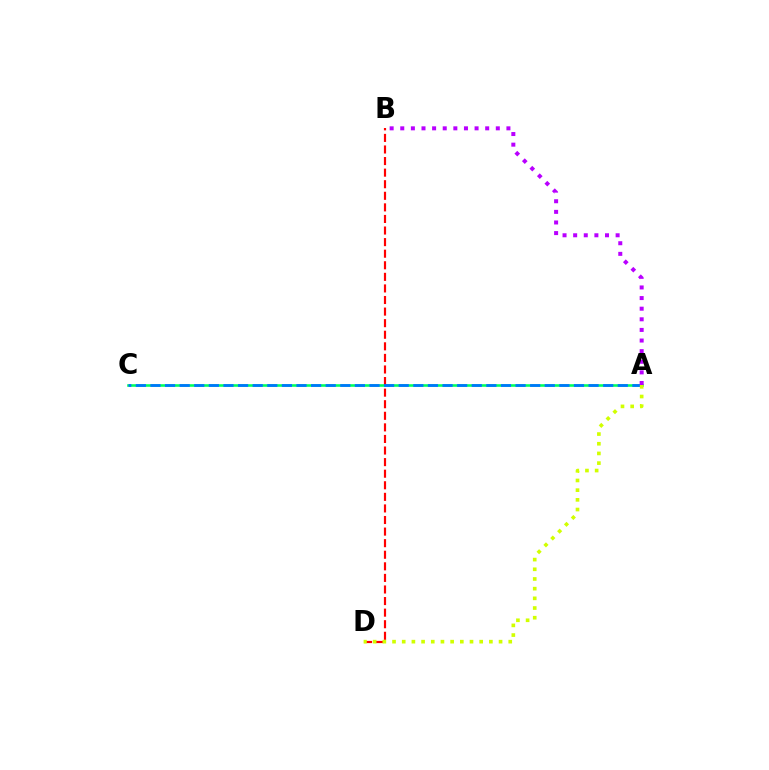{('A', 'C'): [{'color': '#00ff5c', 'line_style': 'solid', 'thickness': 1.87}, {'color': '#0074ff', 'line_style': 'dashed', 'thickness': 1.98}], ('B', 'D'): [{'color': '#ff0000', 'line_style': 'dashed', 'thickness': 1.57}], ('A', 'B'): [{'color': '#b900ff', 'line_style': 'dotted', 'thickness': 2.88}], ('A', 'D'): [{'color': '#d1ff00', 'line_style': 'dotted', 'thickness': 2.63}]}